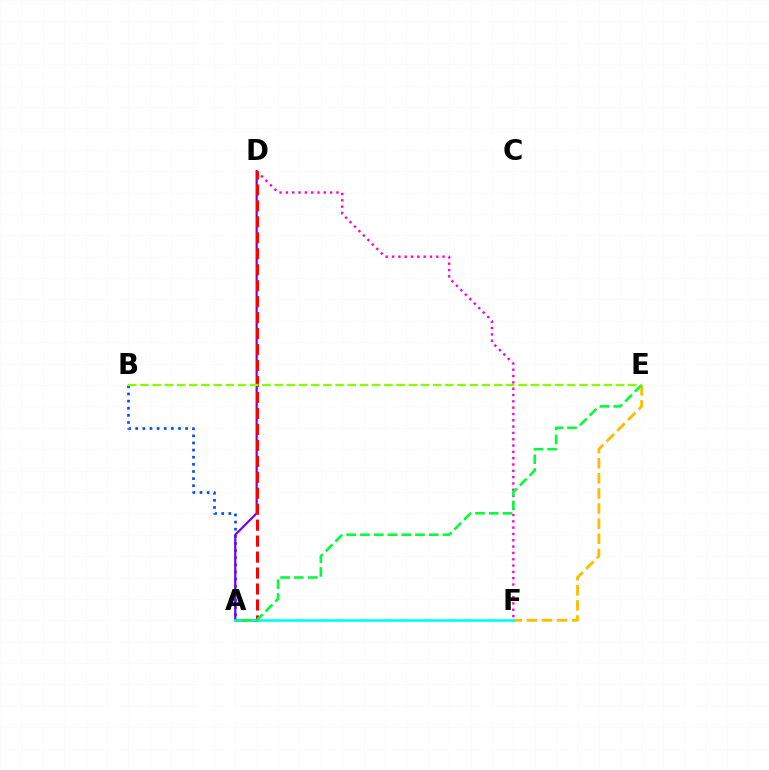{('A', 'B'): [{'color': '#004bff', 'line_style': 'dotted', 'thickness': 1.94}], ('A', 'D'): [{'color': '#7200ff', 'line_style': 'solid', 'thickness': 1.6}, {'color': '#ff0000', 'line_style': 'dashed', 'thickness': 2.17}], ('D', 'F'): [{'color': '#ff00cf', 'line_style': 'dotted', 'thickness': 1.72}], ('E', 'F'): [{'color': '#ffbd00', 'line_style': 'dashed', 'thickness': 2.05}], ('A', 'F'): [{'color': '#00fff6', 'line_style': 'solid', 'thickness': 1.91}], ('A', 'E'): [{'color': '#00ff39', 'line_style': 'dashed', 'thickness': 1.87}], ('B', 'E'): [{'color': '#84ff00', 'line_style': 'dashed', 'thickness': 1.66}]}